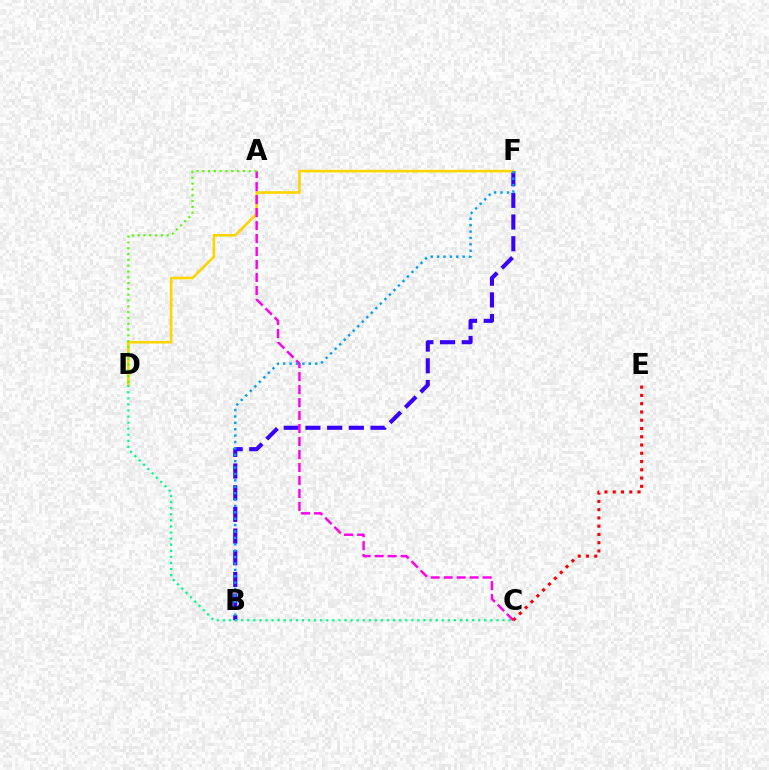{('B', 'F'): [{'color': '#3700ff', 'line_style': 'dashed', 'thickness': 2.94}, {'color': '#009eff', 'line_style': 'dotted', 'thickness': 1.74}], ('D', 'F'): [{'color': '#ffd500', 'line_style': 'solid', 'thickness': 1.88}], ('C', 'D'): [{'color': '#00ff86', 'line_style': 'dotted', 'thickness': 1.65}], ('A', 'C'): [{'color': '#ff00ed', 'line_style': 'dashed', 'thickness': 1.76}], ('A', 'D'): [{'color': '#4fff00', 'line_style': 'dotted', 'thickness': 1.58}], ('C', 'E'): [{'color': '#ff0000', 'line_style': 'dotted', 'thickness': 2.25}]}